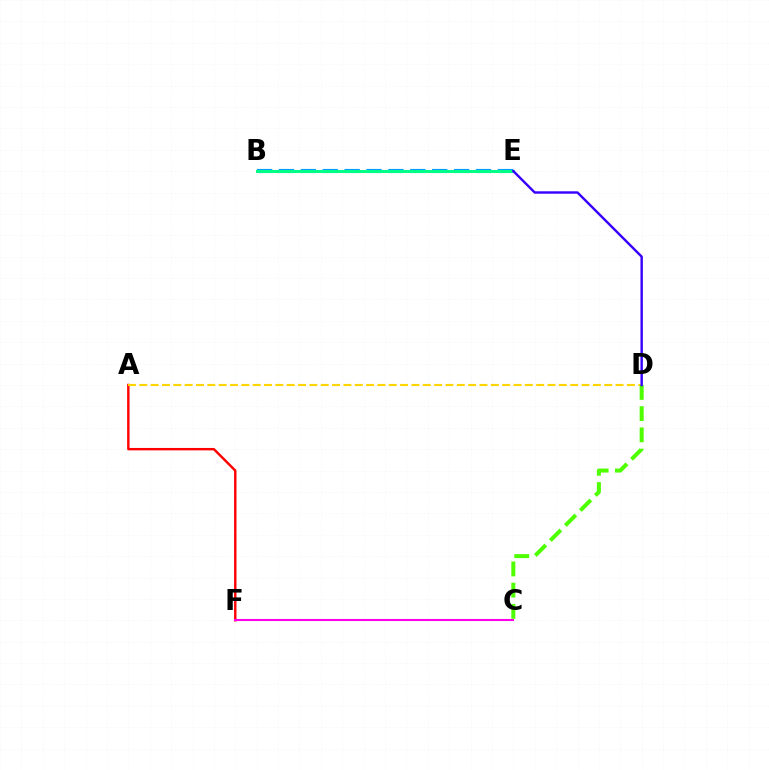{('A', 'F'): [{'color': '#ff0000', 'line_style': 'solid', 'thickness': 1.74}], ('A', 'D'): [{'color': '#ffd500', 'line_style': 'dashed', 'thickness': 1.54}], ('C', 'F'): [{'color': '#ff00ed', 'line_style': 'solid', 'thickness': 1.52}], ('C', 'D'): [{'color': '#4fff00', 'line_style': 'dashed', 'thickness': 2.88}], ('B', 'E'): [{'color': '#009eff', 'line_style': 'dashed', 'thickness': 2.97}, {'color': '#00ff86', 'line_style': 'solid', 'thickness': 2.17}], ('D', 'E'): [{'color': '#3700ff', 'line_style': 'solid', 'thickness': 1.73}]}